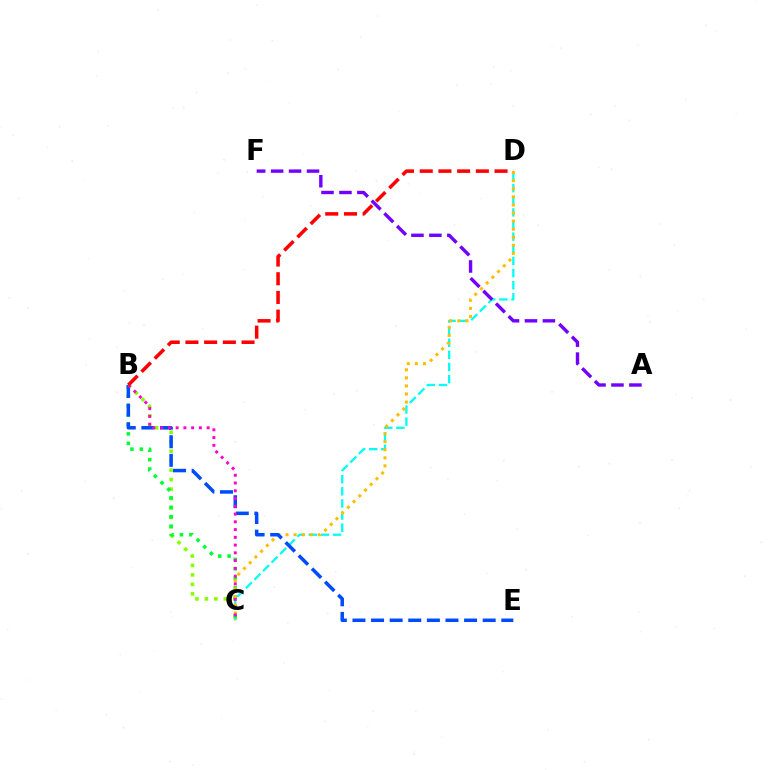{('B', 'C'): [{'color': '#84ff00', 'line_style': 'dotted', 'thickness': 2.57}, {'color': '#00ff39', 'line_style': 'dotted', 'thickness': 2.56}, {'color': '#ff00cf', 'line_style': 'dotted', 'thickness': 2.11}], ('C', 'D'): [{'color': '#00fff6', 'line_style': 'dashed', 'thickness': 1.65}, {'color': '#ffbd00', 'line_style': 'dotted', 'thickness': 2.19}], ('B', 'E'): [{'color': '#004bff', 'line_style': 'dashed', 'thickness': 2.53}], ('A', 'F'): [{'color': '#7200ff', 'line_style': 'dashed', 'thickness': 2.44}], ('B', 'D'): [{'color': '#ff0000', 'line_style': 'dashed', 'thickness': 2.54}]}